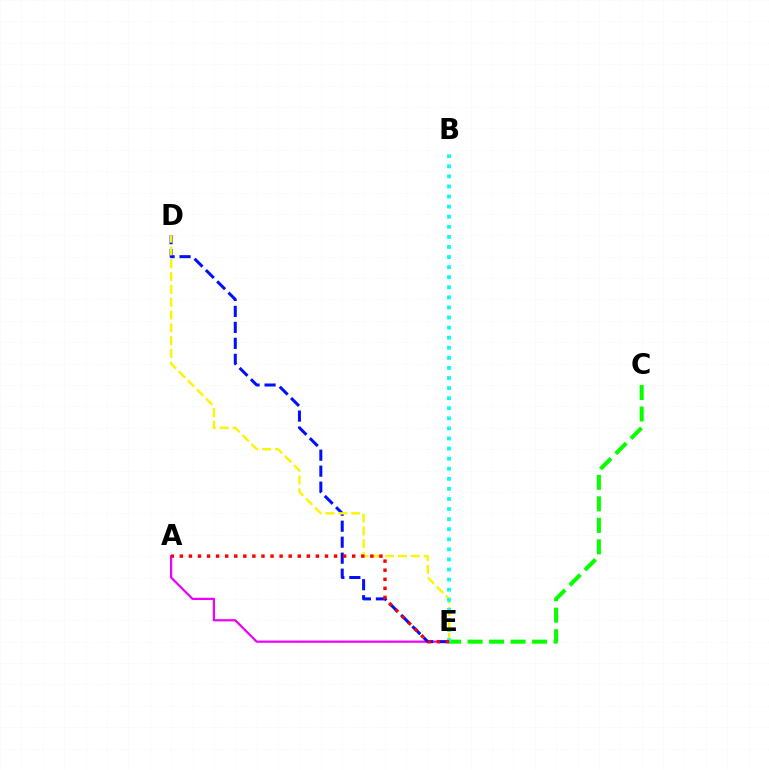{('A', 'E'): [{'color': '#ee00ff', 'line_style': 'solid', 'thickness': 1.6}, {'color': '#ff0000', 'line_style': 'dotted', 'thickness': 2.47}], ('C', 'E'): [{'color': '#08ff00', 'line_style': 'dashed', 'thickness': 2.92}], ('D', 'E'): [{'color': '#0010ff', 'line_style': 'dashed', 'thickness': 2.17}, {'color': '#fcf500', 'line_style': 'dashed', 'thickness': 1.74}], ('B', 'E'): [{'color': '#00fff6', 'line_style': 'dotted', 'thickness': 2.74}]}